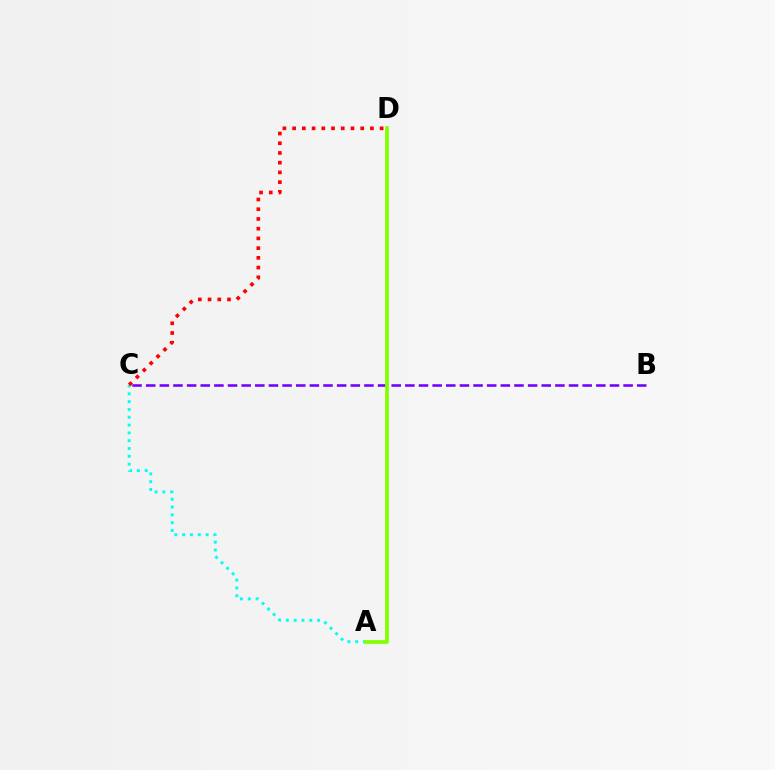{('A', 'C'): [{'color': '#00fff6', 'line_style': 'dotted', 'thickness': 2.12}], ('B', 'C'): [{'color': '#7200ff', 'line_style': 'dashed', 'thickness': 1.85}], ('A', 'D'): [{'color': '#84ff00', 'line_style': 'solid', 'thickness': 2.7}], ('C', 'D'): [{'color': '#ff0000', 'line_style': 'dotted', 'thickness': 2.64}]}